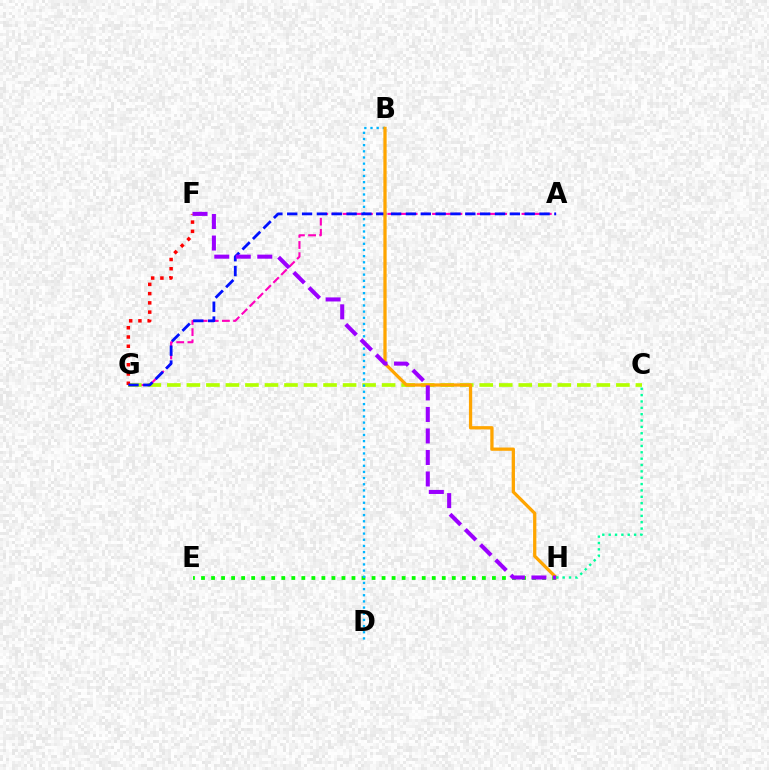{('A', 'G'): [{'color': '#ff00bd', 'line_style': 'dashed', 'thickness': 1.52}, {'color': '#0010ff', 'line_style': 'dashed', 'thickness': 2.02}], ('C', 'G'): [{'color': '#b3ff00', 'line_style': 'dashed', 'thickness': 2.65}], ('E', 'H'): [{'color': '#08ff00', 'line_style': 'dotted', 'thickness': 2.73}], ('B', 'D'): [{'color': '#00b5ff', 'line_style': 'dotted', 'thickness': 1.68}], ('F', 'G'): [{'color': '#ff0000', 'line_style': 'dotted', 'thickness': 2.51}], ('B', 'H'): [{'color': '#ffa500', 'line_style': 'solid', 'thickness': 2.36}], ('F', 'H'): [{'color': '#9b00ff', 'line_style': 'dashed', 'thickness': 2.92}], ('C', 'H'): [{'color': '#00ff9d', 'line_style': 'dotted', 'thickness': 1.73}]}